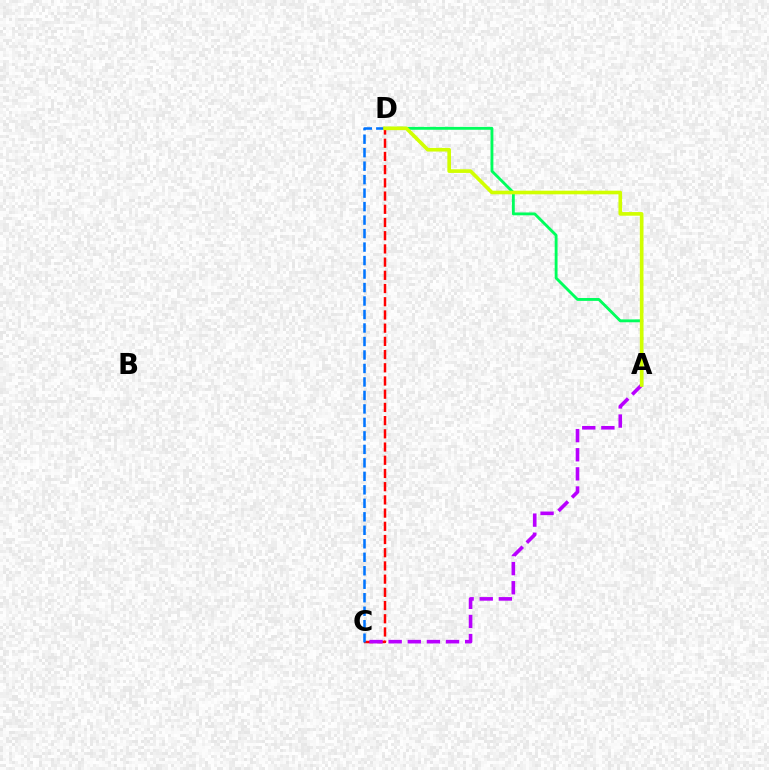{('A', 'D'): [{'color': '#00ff5c', 'line_style': 'solid', 'thickness': 2.06}, {'color': '#d1ff00', 'line_style': 'solid', 'thickness': 2.62}], ('C', 'D'): [{'color': '#ff0000', 'line_style': 'dashed', 'thickness': 1.79}, {'color': '#0074ff', 'line_style': 'dashed', 'thickness': 1.83}], ('A', 'C'): [{'color': '#b900ff', 'line_style': 'dashed', 'thickness': 2.6}]}